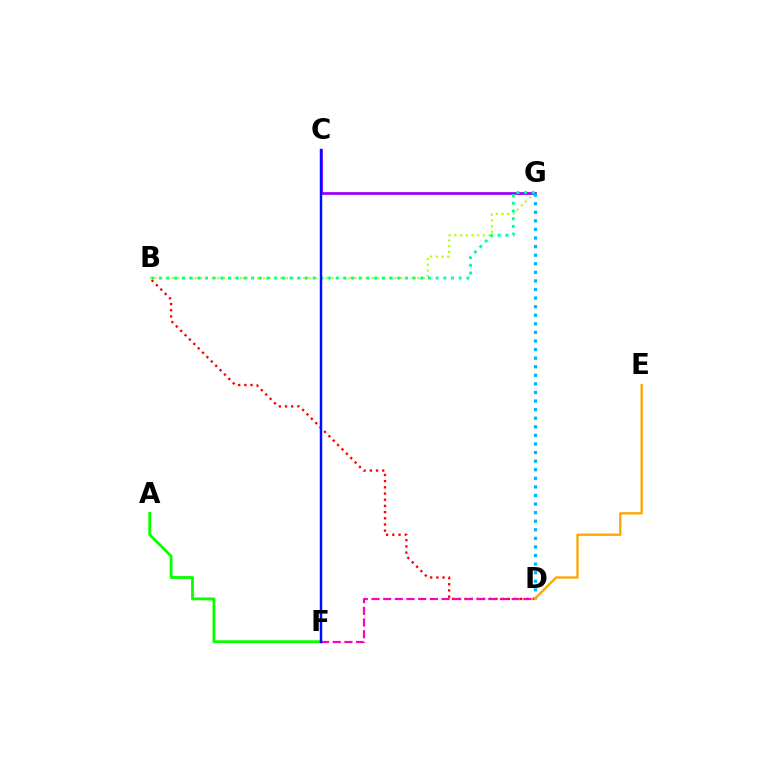{('B', 'D'): [{'color': '#ff0000', 'line_style': 'dotted', 'thickness': 1.68}], ('B', 'G'): [{'color': '#b3ff00', 'line_style': 'dotted', 'thickness': 1.55}, {'color': '#00ff9d', 'line_style': 'dotted', 'thickness': 2.09}], ('A', 'F'): [{'color': '#08ff00', 'line_style': 'solid', 'thickness': 2.02}], ('D', 'F'): [{'color': '#ff00bd', 'line_style': 'dashed', 'thickness': 1.59}], ('C', 'G'): [{'color': '#9b00ff', 'line_style': 'solid', 'thickness': 1.98}], ('D', 'G'): [{'color': '#00b5ff', 'line_style': 'dotted', 'thickness': 2.33}], ('D', 'E'): [{'color': '#ffa500', 'line_style': 'solid', 'thickness': 1.67}], ('C', 'F'): [{'color': '#0010ff', 'line_style': 'solid', 'thickness': 1.77}]}